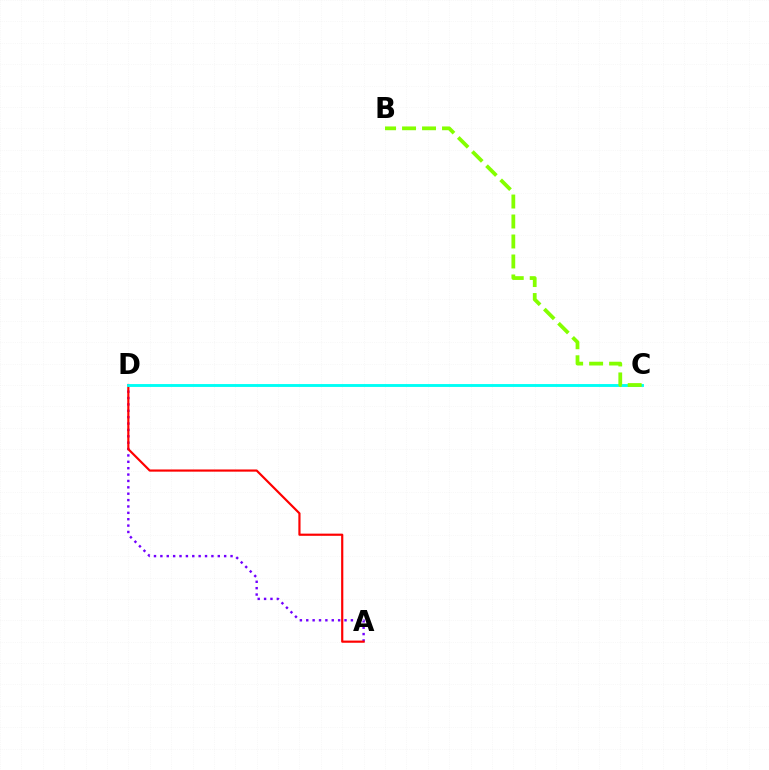{('A', 'D'): [{'color': '#7200ff', 'line_style': 'dotted', 'thickness': 1.73}, {'color': '#ff0000', 'line_style': 'solid', 'thickness': 1.57}], ('C', 'D'): [{'color': '#00fff6', 'line_style': 'solid', 'thickness': 2.08}], ('B', 'C'): [{'color': '#84ff00', 'line_style': 'dashed', 'thickness': 2.71}]}